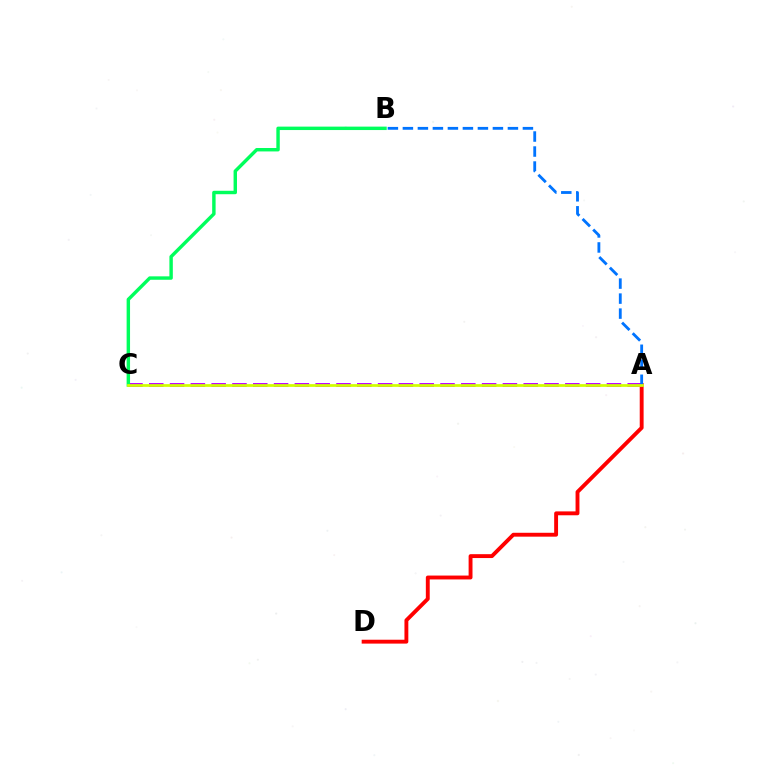{('A', 'D'): [{'color': '#ff0000', 'line_style': 'solid', 'thickness': 2.79}], ('A', 'C'): [{'color': '#b900ff', 'line_style': 'dashed', 'thickness': 2.83}, {'color': '#d1ff00', 'line_style': 'solid', 'thickness': 1.97}], ('A', 'B'): [{'color': '#0074ff', 'line_style': 'dashed', 'thickness': 2.04}], ('B', 'C'): [{'color': '#00ff5c', 'line_style': 'solid', 'thickness': 2.47}]}